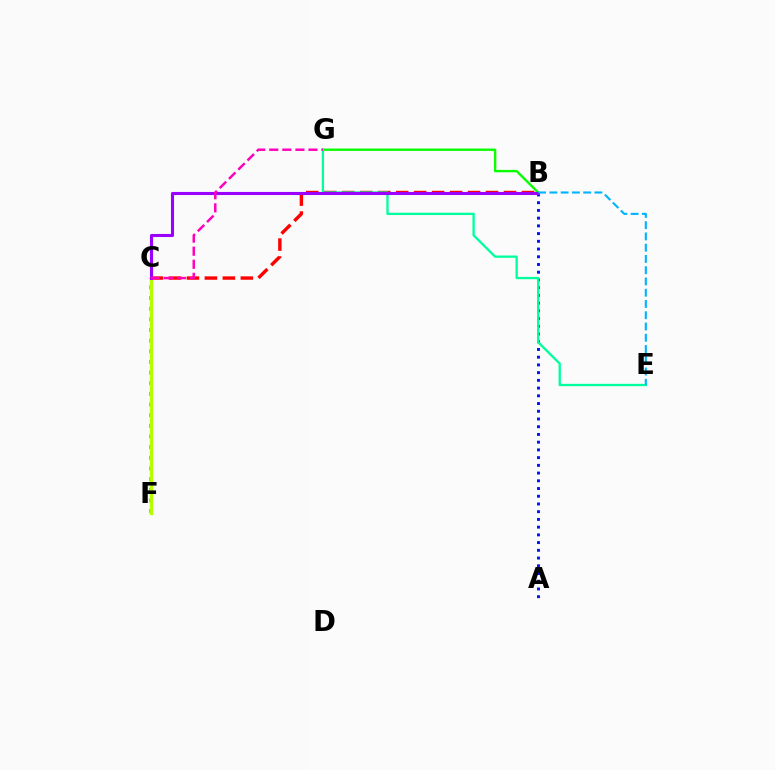{('B', 'C'): [{'color': '#ff0000', 'line_style': 'dashed', 'thickness': 2.44}, {'color': '#9b00ff', 'line_style': 'solid', 'thickness': 2.22}], ('B', 'G'): [{'color': '#08ff00', 'line_style': 'solid', 'thickness': 1.72}], ('A', 'B'): [{'color': '#0010ff', 'line_style': 'dotted', 'thickness': 2.1}], ('C', 'F'): [{'color': '#ffa500', 'line_style': 'dotted', 'thickness': 2.89}, {'color': '#b3ff00', 'line_style': 'solid', 'thickness': 2.37}], ('E', 'G'): [{'color': '#00ff9d', 'line_style': 'solid', 'thickness': 1.67}], ('C', 'G'): [{'color': '#ff00bd', 'line_style': 'dashed', 'thickness': 1.78}], ('B', 'E'): [{'color': '#00b5ff', 'line_style': 'dashed', 'thickness': 1.53}]}